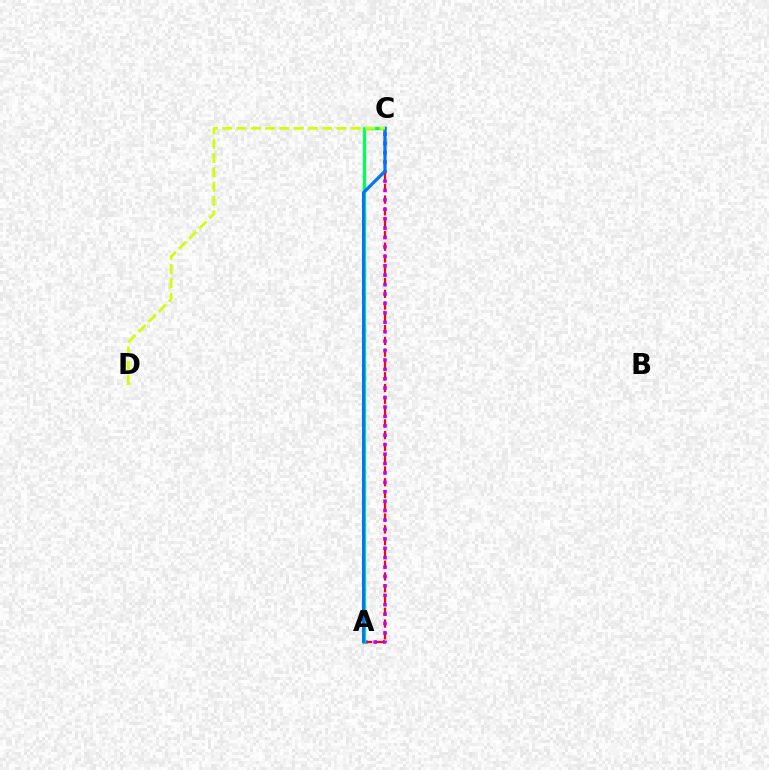{('A', 'C'): [{'color': '#ff0000', 'line_style': 'dashed', 'thickness': 1.6}, {'color': '#b900ff', 'line_style': 'dotted', 'thickness': 2.56}, {'color': '#00ff5c', 'line_style': 'solid', 'thickness': 2.4}, {'color': '#0074ff', 'line_style': 'solid', 'thickness': 2.31}], ('C', 'D'): [{'color': '#d1ff00', 'line_style': 'dashed', 'thickness': 1.94}]}